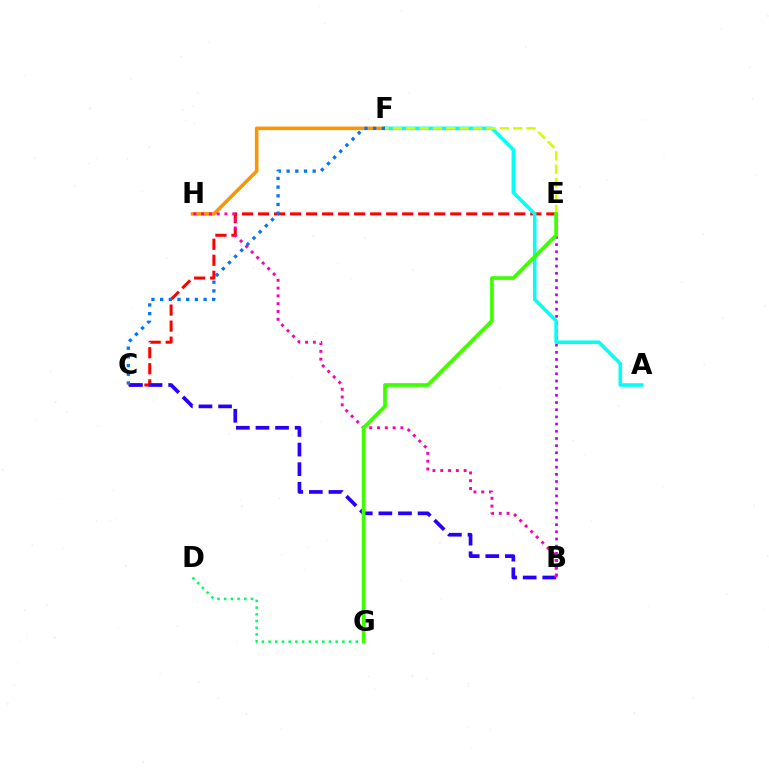{('B', 'E'): [{'color': '#b900ff', 'line_style': 'dotted', 'thickness': 1.95}], ('C', 'E'): [{'color': '#ff0000', 'line_style': 'dashed', 'thickness': 2.18}], ('D', 'G'): [{'color': '#00ff5c', 'line_style': 'dotted', 'thickness': 1.82}], ('B', 'C'): [{'color': '#2500ff', 'line_style': 'dashed', 'thickness': 2.66}], ('F', 'H'): [{'color': '#ff9400', 'line_style': 'solid', 'thickness': 2.56}], ('A', 'F'): [{'color': '#00fff6', 'line_style': 'solid', 'thickness': 2.55}], ('E', 'F'): [{'color': '#d1ff00', 'line_style': 'dashed', 'thickness': 1.82}], ('B', 'H'): [{'color': '#ff00ac', 'line_style': 'dotted', 'thickness': 2.12}], ('C', 'F'): [{'color': '#0074ff', 'line_style': 'dotted', 'thickness': 2.36}], ('E', 'G'): [{'color': '#3dff00', 'line_style': 'solid', 'thickness': 2.67}]}